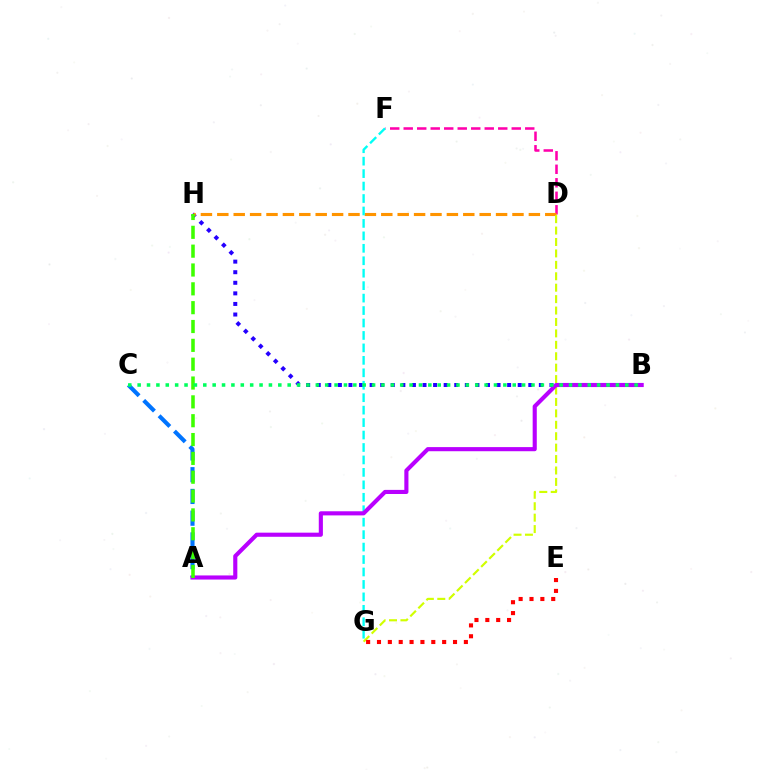{('D', 'F'): [{'color': '#ff00ac', 'line_style': 'dashed', 'thickness': 1.83}], ('B', 'H'): [{'color': '#2500ff', 'line_style': 'dotted', 'thickness': 2.87}], ('D', 'H'): [{'color': '#ff9400', 'line_style': 'dashed', 'thickness': 2.23}], ('D', 'G'): [{'color': '#d1ff00', 'line_style': 'dashed', 'thickness': 1.55}], ('A', 'C'): [{'color': '#0074ff', 'line_style': 'dashed', 'thickness': 2.95}], ('F', 'G'): [{'color': '#00fff6', 'line_style': 'dashed', 'thickness': 1.69}], ('A', 'B'): [{'color': '#b900ff', 'line_style': 'solid', 'thickness': 2.97}], ('A', 'H'): [{'color': '#3dff00', 'line_style': 'dashed', 'thickness': 2.56}], ('E', 'G'): [{'color': '#ff0000', 'line_style': 'dotted', 'thickness': 2.95}], ('B', 'C'): [{'color': '#00ff5c', 'line_style': 'dotted', 'thickness': 2.55}]}